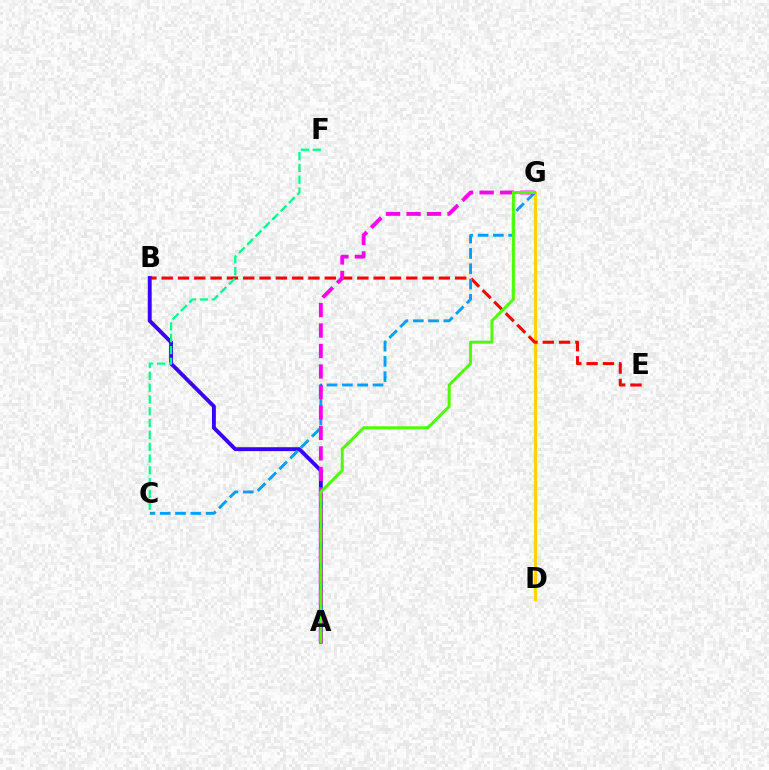{('D', 'G'): [{'color': '#ffd500', 'line_style': 'solid', 'thickness': 2.28}], ('B', 'E'): [{'color': '#ff0000', 'line_style': 'dashed', 'thickness': 2.22}], ('A', 'B'): [{'color': '#3700ff', 'line_style': 'solid', 'thickness': 2.8}], ('C', 'G'): [{'color': '#009eff', 'line_style': 'dashed', 'thickness': 2.08}], ('A', 'G'): [{'color': '#ff00ed', 'line_style': 'dashed', 'thickness': 2.78}, {'color': '#4fff00', 'line_style': 'solid', 'thickness': 2.15}], ('C', 'F'): [{'color': '#00ff86', 'line_style': 'dashed', 'thickness': 1.6}]}